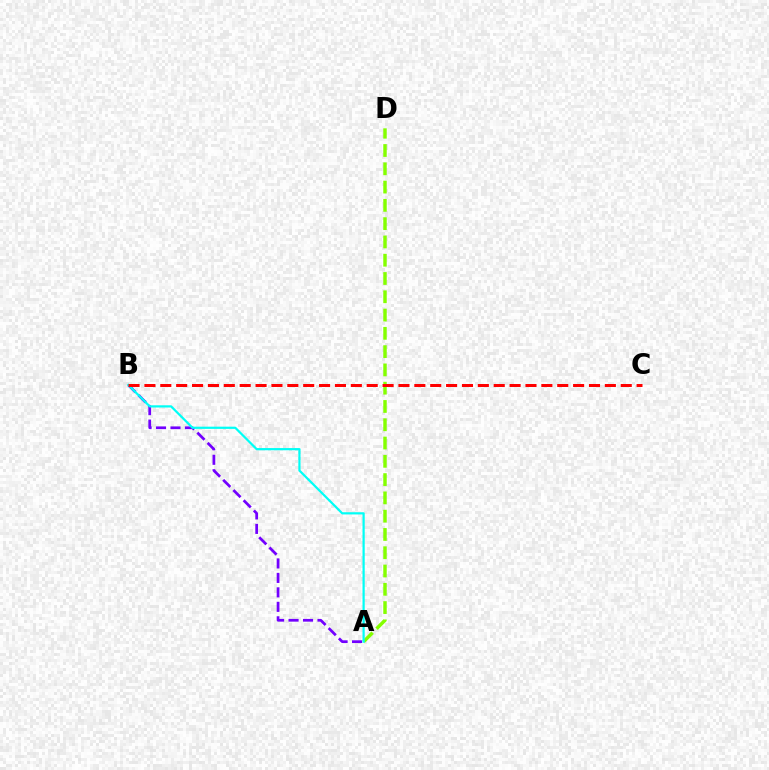{('A', 'D'): [{'color': '#84ff00', 'line_style': 'dashed', 'thickness': 2.48}], ('A', 'B'): [{'color': '#7200ff', 'line_style': 'dashed', 'thickness': 1.97}, {'color': '#00fff6', 'line_style': 'solid', 'thickness': 1.59}], ('B', 'C'): [{'color': '#ff0000', 'line_style': 'dashed', 'thickness': 2.16}]}